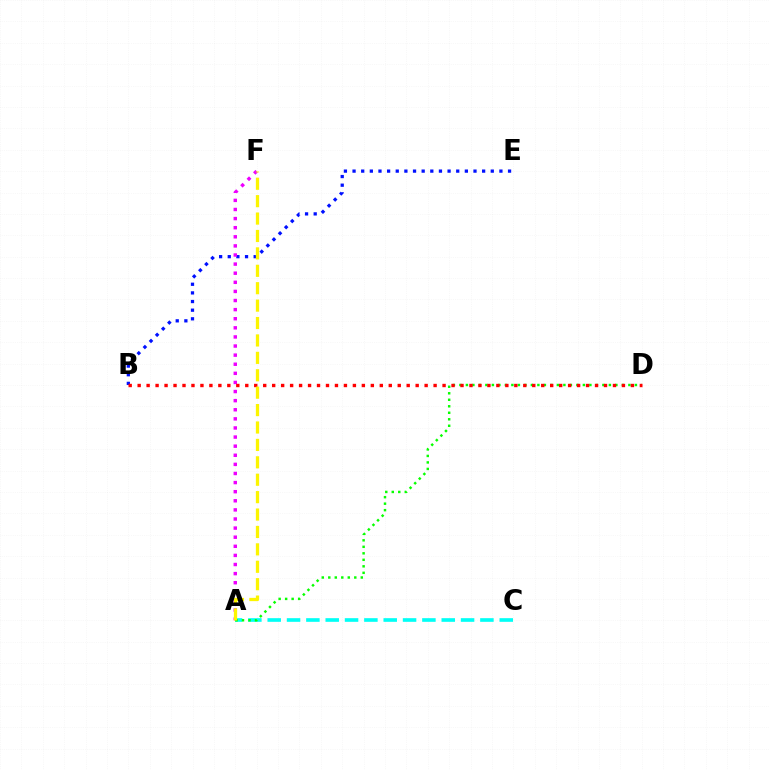{('B', 'E'): [{'color': '#0010ff', 'line_style': 'dotted', 'thickness': 2.35}], ('A', 'C'): [{'color': '#00fff6', 'line_style': 'dashed', 'thickness': 2.63}], ('A', 'F'): [{'color': '#ee00ff', 'line_style': 'dotted', 'thickness': 2.47}, {'color': '#fcf500', 'line_style': 'dashed', 'thickness': 2.37}], ('A', 'D'): [{'color': '#08ff00', 'line_style': 'dotted', 'thickness': 1.77}], ('B', 'D'): [{'color': '#ff0000', 'line_style': 'dotted', 'thickness': 2.44}]}